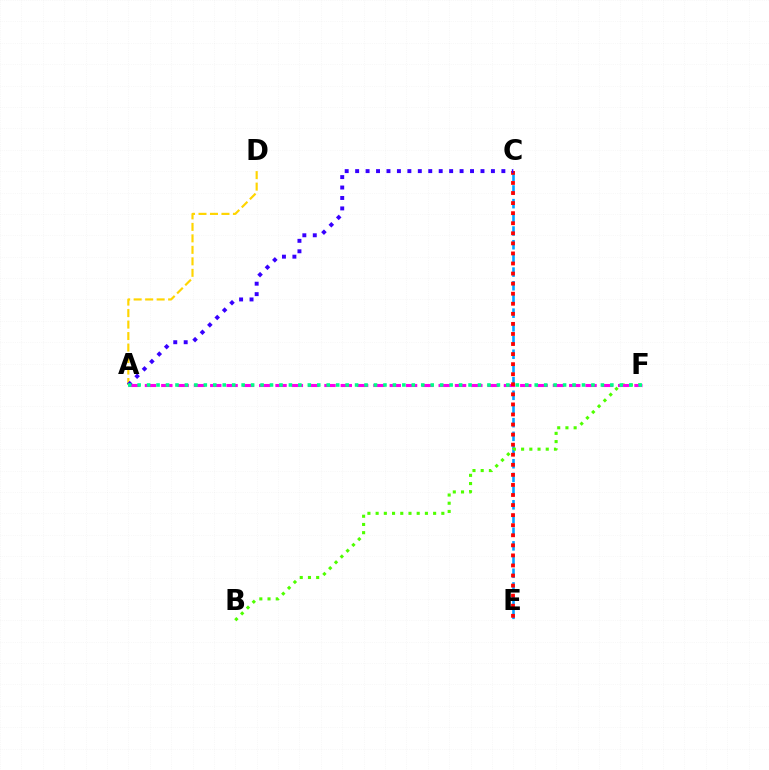{('C', 'E'): [{'color': '#009eff', 'line_style': 'dashed', 'thickness': 1.86}, {'color': '#ff0000', 'line_style': 'dotted', 'thickness': 2.73}], ('A', 'D'): [{'color': '#ffd500', 'line_style': 'dashed', 'thickness': 1.56}], ('B', 'F'): [{'color': '#4fff00', 'line_style': 'dotted', 'thickness': 2.23}], ('A', 'F'): [{'color': '#ff00ed', 'line_style': 'dashed', 'thickness': 2.22}, {'color': '#00ff86', 'line_style': 'dotted', 'thickness': 2.57}], ('A', 'C'): [{'color': '#3700ff', 'line_style': 'dotted', 'thickness': 2.84}]}